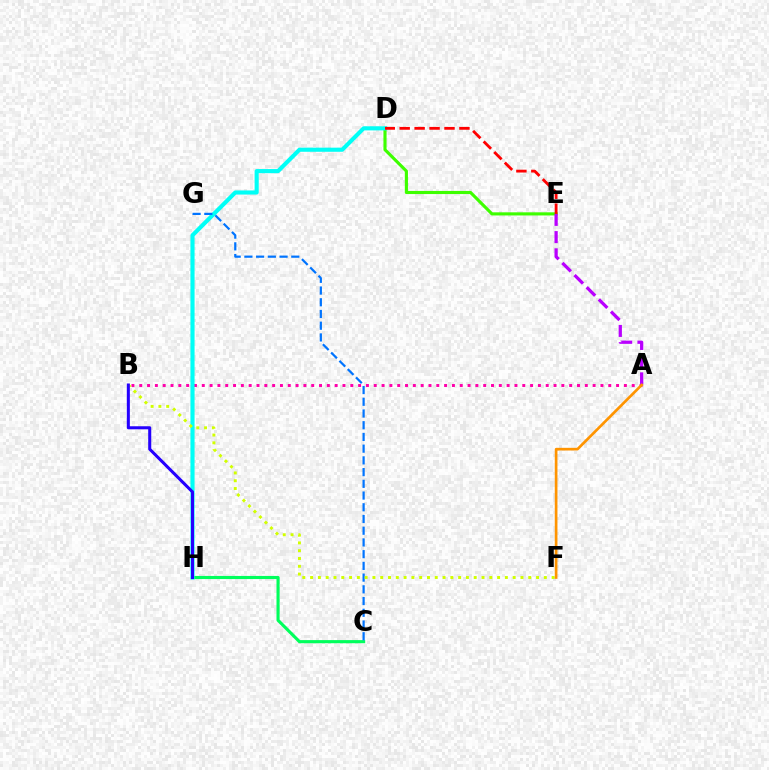{('D', 'E'): [{'color': '#3dff00', 'line_style': 'solid', 'thickness': 2.25}, {'color': '#ff0000', 'line_style': 'dashed', 'thickness': 2.03}], ('A', 'B'): [{'color': '#ff00ac', 'line_style': 'dotted', 'thickness': 2.12}], ('A', 'E'): [{'color': '#b900ff', 'line_style': 'dashed', 'thickness': 2.34}], ('C', 'H'): [{'color': '#00ff5c', 'line_style': 'solid', 'thickness': 2.25}], ('D', 'H'): [{'color': '#00fff6', 'line_style': 'solid', 'thickness': 2.97}], ('C', 'G'): [{'color': '#0074ff', 'line_style': 'dashed', 'thickness': 1.59}], ('B', 'F'): [{'color': '#d1ff00', 'line_style': 'dotted', 'thickness': 2.12}], ('B', 'H'): [{'color': '#2500ff', 'line_style': 'solid', 'thickness': 2.19}], ('A', 'F'): [{'color': '#ff9400', 'line_style': 'solid', 'thickness': 1.93}]}